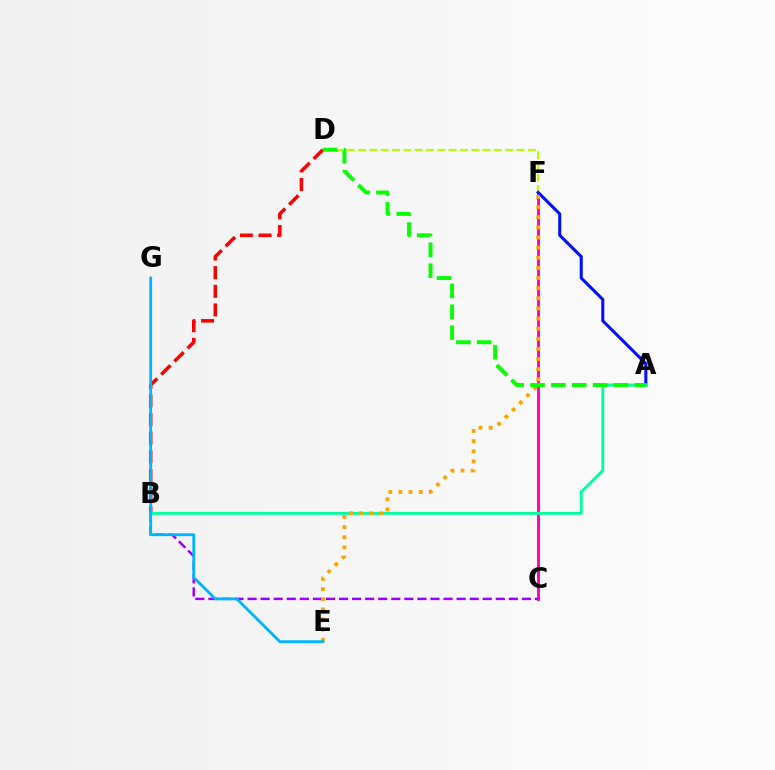{('D', 'F'): [{'color': '#b3ff00', 'line_style': 'dashed', 'thickness': 1.54}], ('C', 'F'): [{'color': '#ff00bd', 'line_style': 'solid', 'thickness': 2.08}], ('A', 'F'): [{'color': '#0010ff', 'line_style': 'solid', 'thickness': 2.2}], ('B', 'C'): [{'color': '#9b00ff', 'line_style': 'dashed', 'thickness': 1.77}], ('B', 'D'): [{'color': '#ff0000', 'line_style': 'dashed', 'thickness': 2.53}], ('A', 'B'): [{'color': '#00ff9d', 'line_style': 'solid', 'thickness': 2.07}], ('E', 'F'): [{'color': '#ffa500', 'line_style': 'dotted', 'thickness': 2.75}], ('E', 'G'): [{'color': '#00b5ff', 'line_style': 'solid', 'thickness': 2.03}], ('A', 'D'): [{'color': '#08ff00', 'line_style': 'dashed', 'thickness': 2.84}]}